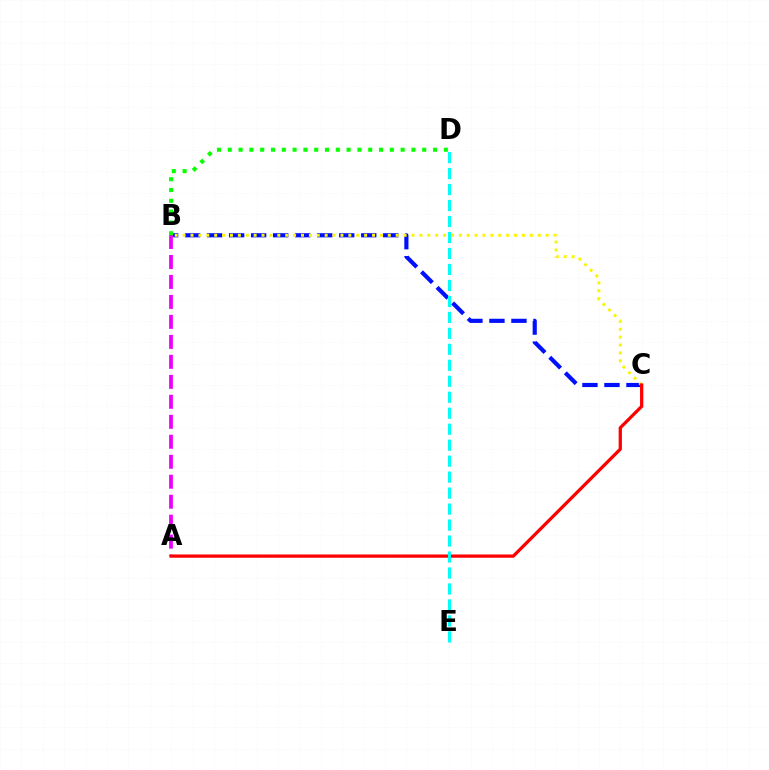{('B', 'C'): [{'color': '#0010ff', 'line_style': 'dashed', 'thickness': 2.99}, {'color': '#fcf500', 'line_style': 'dotted', 'thickness': 2.14}], ('A', 'B'): [{'color': '#ee00ff', 'line_style': 'dashed', 'thickness': 2.71}], ('B', 'D'): [{'color': '#08ff00', 'line_style': 'dotted', 'thickness': 2.94}], ('A', 'C'): [{'color': '#ff0000', 'line_style': 'solid', 'thickness': 2.34}], ('D', 'E'): [{'color': '#00fff6', 'line_style': 'dashed', 'thickness': 2.17}]}